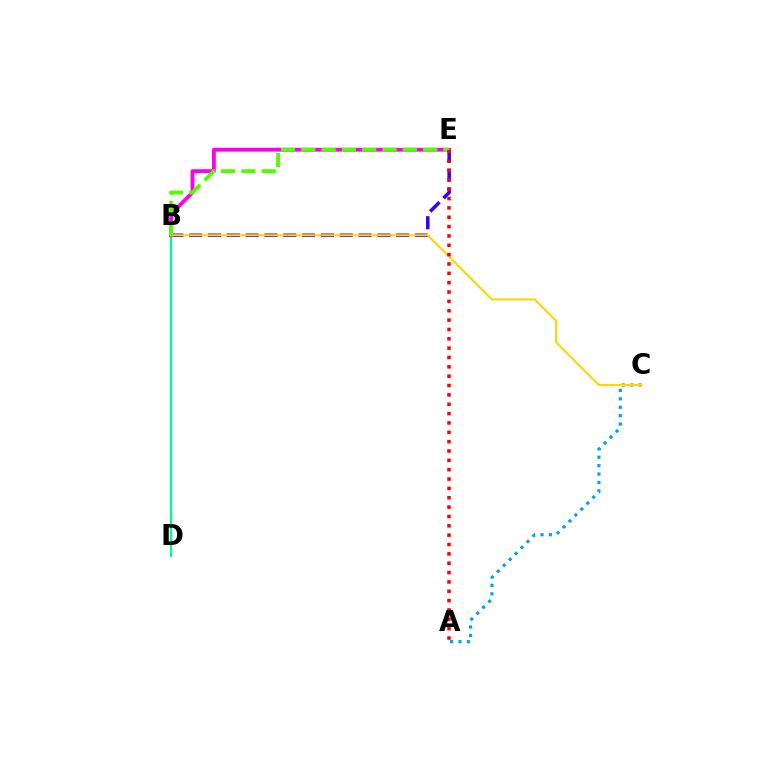{('A', 'C'): [{'color': '#009eff', 'line_style': 'dotted', 'thickness': 2.28}], ('B', 'E'): [{'color': '#3700ff', 'line_style': 'dashed', 'thickness': 2.56}, {'color': '#ff00ed', 'line_style': 'solid', 'thickness': 2.76}, {'color': '#4fff00', 'line_style': 'dashed', 'thickness': 2.76}], ('B', 'D'): [{'color': '#00ff86', 'line_style': 'solid', 'thickness': 1.63}], ('B', 'C'): [{'color': '#ffd500', 'line_style': 'solid', 'thickness': 1.5}], ('A', 'E'): [{'color': '#ff0000', 'line_style': 'dotted', 'thickness': 2.54}]}